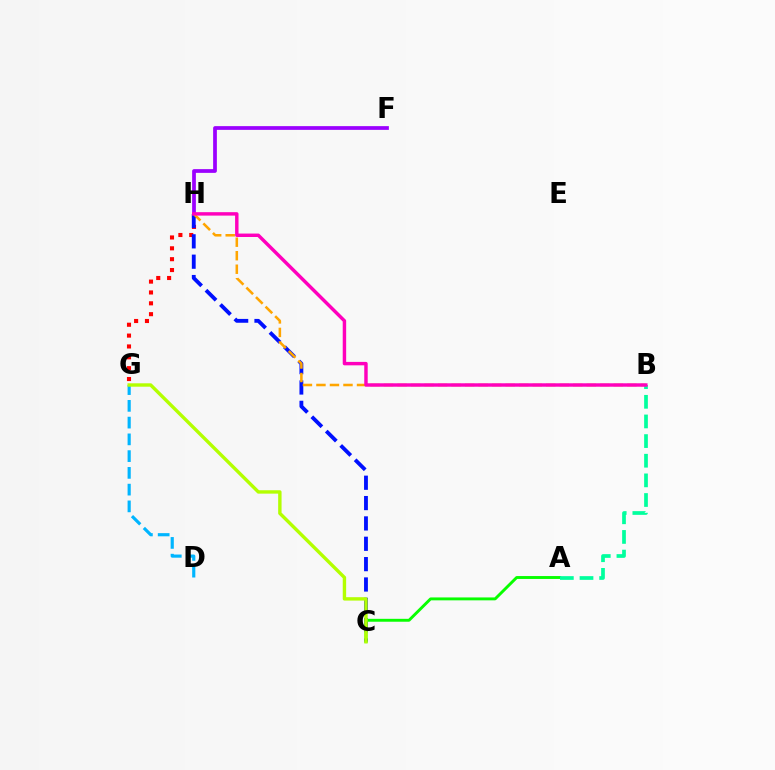{('G', 'H'): [{'color': '#ff0000', 'line_style': 'dotted', 'thickness': 2.95}], ('F', 'H'): [{'color': '#9b00ff', 'line_style': 'solid', 'thickness': 2.69}], ('C', 'H'): [{'color': '#0010ff', 'line_style': 'dashed', 'thickness': 2.76}], ('D', 'G'): [{'color': '#00b5ff', 'line_style': 'dashed', 'thickness': 2.28}], ('B', 'H'): [{'color': '#ffa500', 'line_style': 'dashed', 'thickness': 1.84}, {'color': '#ff00bd', 'line_style': 'solid', 'thickness': 2.47}], ('A', 'C'): [{'color': '#08ff00', 'line_style': 'solid', 'thickness': 2.09}], ('C', 'G'): [{'color': '#b3ff00', 'line_style': 'solid', 'thickness': 2.44}], ('A', 'B'): [{'color': '#00ff9d', 'line_style': 'dashed', 'thickness': 2.67}]}